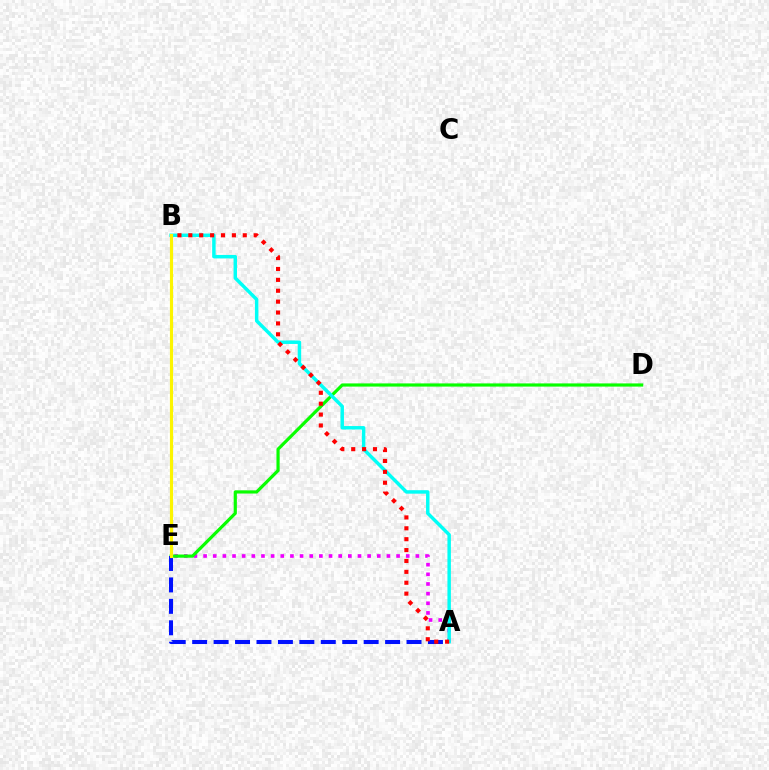{('A', 'E'): [{'color': '#ee00ff', 'line_style': 'dotted', 'thickness': 2.62}, {'color': '#0010ff', 'line_style': 'dashed', 'thickness': 2.91}], ('D', 'E'): [{'color': '#08ff00', 'line_style': 'solid', 'thickness': 2.29}], ('A', 'B'): [{'color': '#00fff6', 'line_style': 'solid', 'thickness': 2.49}, {'color': '#ff0000', 'line_style': 'dotted', 'thickness': 2.96}], ('B', 'E'): [{'color': '#fcf500', 'line_style': 'solid', 'thickness': 2.26}]}